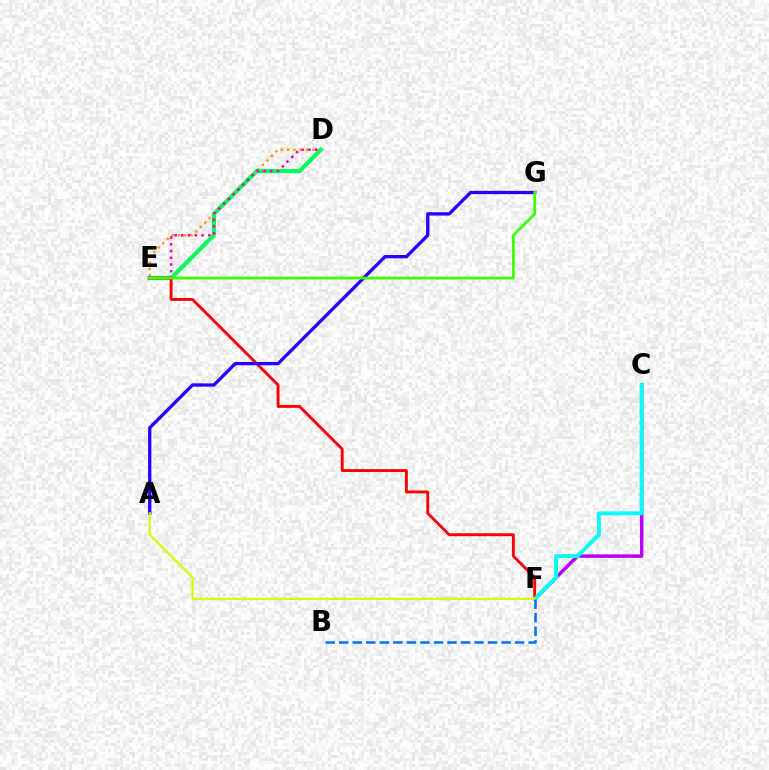{('D', 'E'): [{'color': '#ff9400', 'line_style': 'dotted', 'thickness': 1.71}, {'color': '#00ff5c', 'line_style': 'solid', 'thickness': 2.99}, {'color': '#ff00ac', 'line_style': 'dotted', 'thickness': 1.83}], ('C', 'F'): [{'color': '#b900ff', 'line_style': 'solid', 'thickness': 2.49}, {'color': '#00fff6', 'line_style': 'solid', 'thickness': 2.81}], ('E', 'F'): [{'color': '#ff0000', 'line_style': 'solid', 'thickness': 2.08}], ('A', 'G'): [{'color': '#2500ff', 'line_style': 'solid', 'thickness': 2.37}], ('A', 'F'): [{'color': '#d1ff00', 'line_style': 'solid', 'thickness': 1.55}], ('B', 'F'): [{'color': '#0074ff', 'line_style': 'dashed', 'thickness': 1.84}], ('E', 'G'): [{'color': '#3dff00', 'line_style': 'solid', 'thickness': 2.01}]}